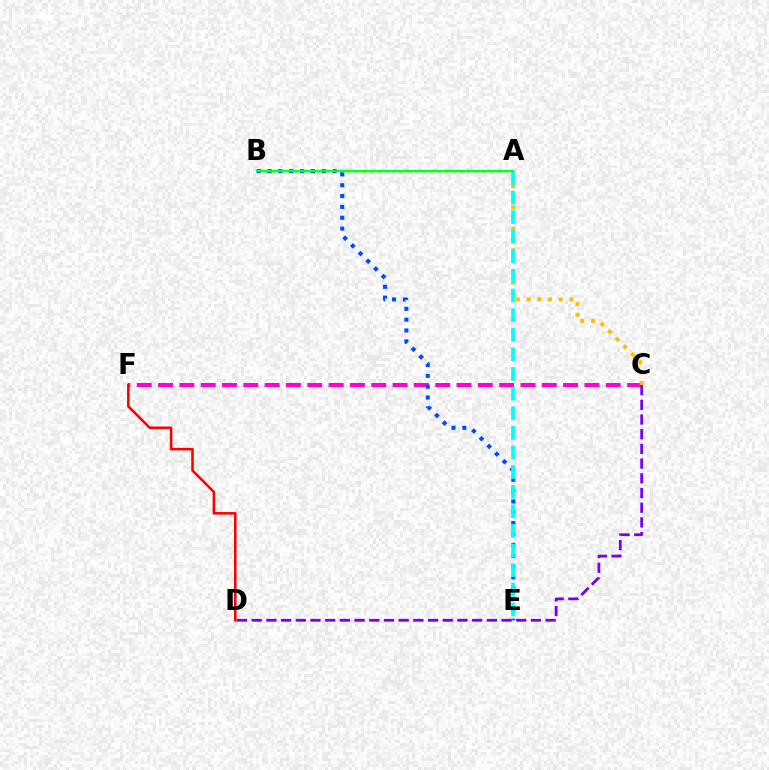{('A', 'B'): [{'color': '#84ff00', 'line_style': 'dotted', 'thickness': 2.04}, {'color': '#00ff39', 'line_style': 'solid', 'thickness': 1.69}], ('C', 'F'): [{'color': '#ff00cf', 'line_style': 'dashed', 'thickness': 2.9}], ('B', 'E'): [{'color': '#004bff', 'line_style': 'dotted', 'thickness': 2.95}], ('A', 'C'): [{'color': '#ffbd00', 'line_style': 'dotted', 'thickness': 2.91}], ('D', 'F'): [{'color': '#ff0000', 'line_style': 'solid', 'thickness': 1.84}], ('A', 'E'): [{'color': '#00fff6', 'line_style': 'dashed', 'thickness': 2.66}], ('C', 'D'): [{'color': '#7200ff', 'line_style': 'dashed', 'thickness': 2.0}]}